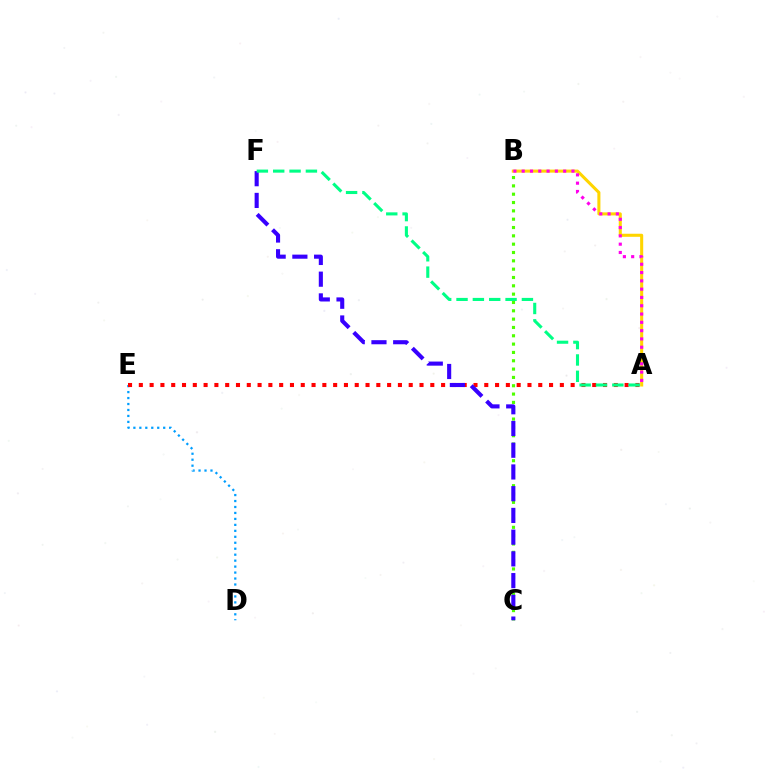{('D', 'E'): [{'color': '#009eff', 'line_style': 'dotted', 'thickness': 1.62}], ('A', 'B'): [{'color': '#ffd500', 'line_style': 'solid', 'thickness': 2.2}, {'color': '#ff00ed', 'line_style': 'dotted', 'thickness': 2.25}], ('B', 'C'): [{'color': '#4fff00', 'line_style': 'dotted', 'thickness': 2.26}], ('A', 'E'): [{'color': '#ff0000', 'line_style': 'dotted', 'thickness': 2.93}], ('C', 'F'): [{'color': '#3700ff', 'line_style': 'dashed', 'thickness': 2.95}], ('A', 'F'): [{'color': '#00ff86', 'line_style': 'dashed', 'thickness': 2.22}]}